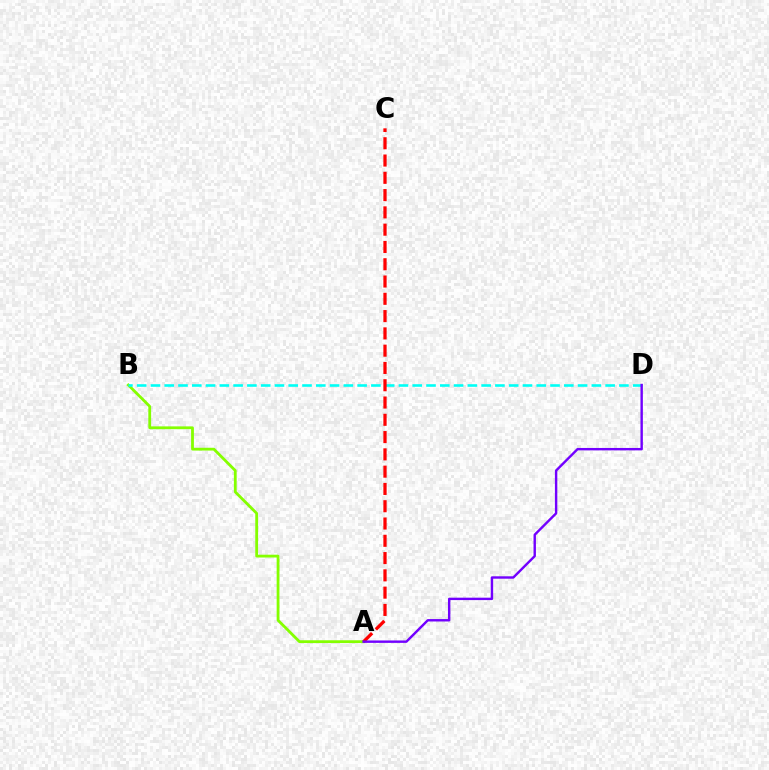{('A', 'B'): [{'color': '#84ff00', 'line_style': 'solid', 'thickness': 2.02}], ('B', 'D'): [{'color': '#00fff6', 'line_style': 'dashed', 'thickness': 1.87}], ('A', 'C'): [{'color': '#ff0000', 'line_style': 'dashed', 'thickness': 2.35}], ('A', 'D'): [{'color': '#7200ff', 'line_style': 'solid', 'thickness': 1.73}]}